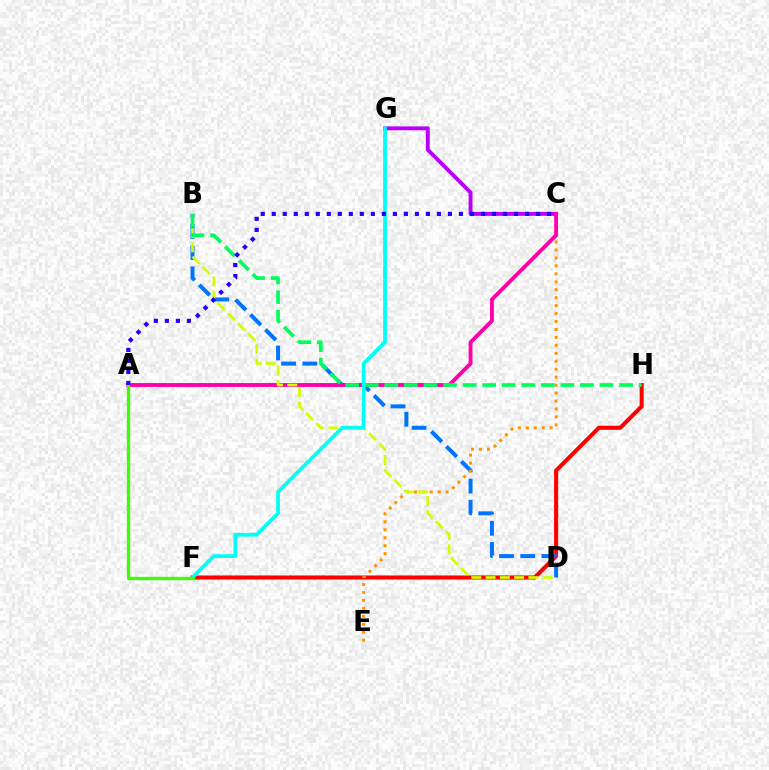{('F', 'H'): [{'color': '#ff0000', 'line_style': 'solid', 'thickness': 2.93}], ('B', 'D'): [{'color': '#0074ff', 'line_style': 'dashed', 'thickness': 2.88}, {'color': '#d1ff00', 'line_style': 'dashed', 'thickness': 1.94}], ('C', 'E'): [{'color': '#ff9400', 'line_style': 'dotted', 'thickness': 2.16}], ('C', 'G'): [{'color': '#b900ff', 'line_style': 'solid', 'thickness': 2.81}], ('A', 'C'): [{'color': '#ff00ac', 'line_style': 'solid', 'thickness': 2.78}, {'color': '#2500ff', 'line_style': 'dotted', 'thickness': 2.99}], ('B', 'H'): [{'color': '#00ff5c', 'line_style': 'dashed', 'thickness': 2.66}], ('F', 'G'): [{'color': '#00fff6', 'line_style': 'solid', 'thickness': 2.69}], ('A', 'F'): [{'color': '#3dff00', 'line_style': 'solid', 'thickness': 2.39}]}